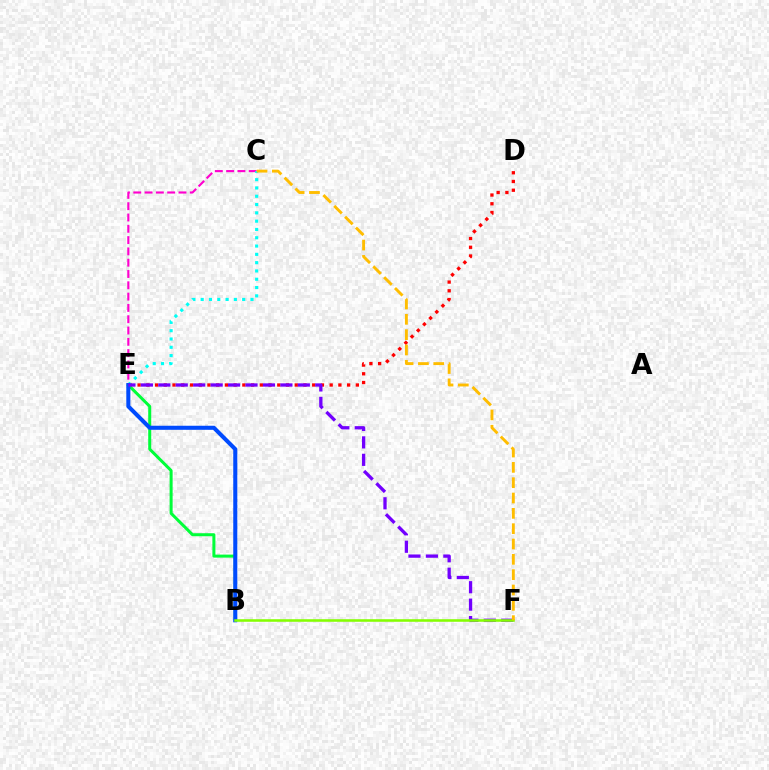{('C', 'E'): [{'color': '#ff00cf', 'line_style': 'dashed', 'thickness': 1.54}, {'color': '#00fff6', 'line_style': 'dotted', 'thickness': 2.25}], ('D', 'E'): [{'color': '#ff0000', 'line_style': 'dotted', 'thickness': 2.37}], ('B', 'E'): [{'color': '#00ff39', 'line_style': 'solid', 'thickness': 2.17}, {'color': '#004bff', 'line_style': 'solid', 'thickness': 2.92}], ('E', 'F'): [{'color': '#7200ff', 'line_style': 'dashed', 'thickness': 2.37}], ('B', 'F'): [{'color': '#84ff00', 'line_style': 'solid', 'thickness': 1.84}], ('C', 'F'): [{'color': '#ffbd00', 'line_style': 'dashed', 'thickness': 2.08}]}